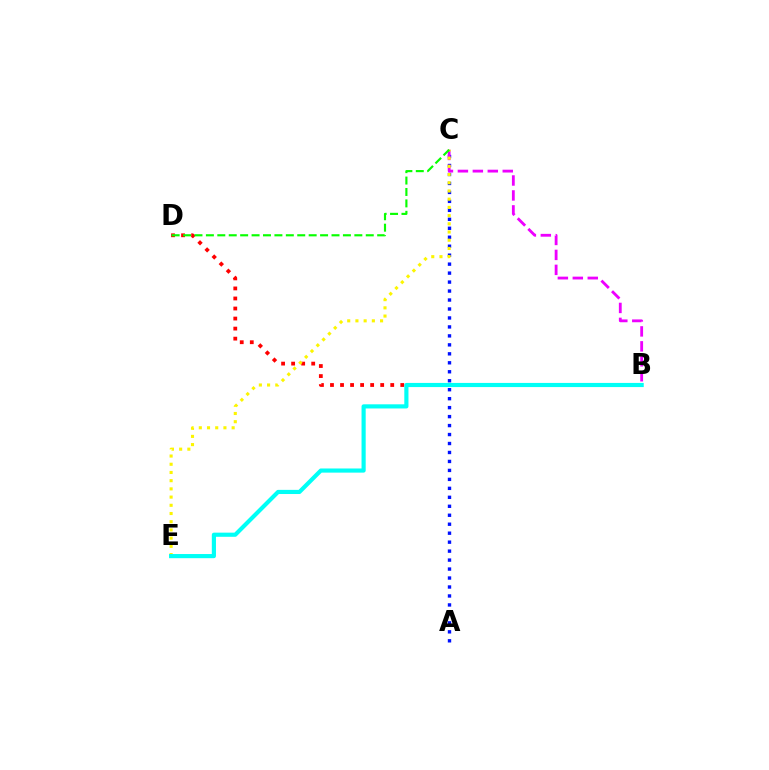{('A', 'C'): [{'color': '#0010ff', 'line_style': 'dotted', 'thickness': 2.44}], ('B', 'D'): [{'color': '#ff0000', 'line_style': 'dotted', 'thickness': 2.73}], ('B', 'C'): [{'color': '#ee00ff', 'line_style': 'dashed', 'thickness': 2.03}], ('C', 'E'): [{'color': '#fcf500', 'line_style': 'dotted', 'thickness': 2.23}], ('C', 'D'): [{'color': '#08ff00', 'line_style': 'dashed', 'thickness': 1.55}], ('B', 'E'): [{'color': '#00fff6', 'line_style': 'solid', 'thickness': 2.99}]}